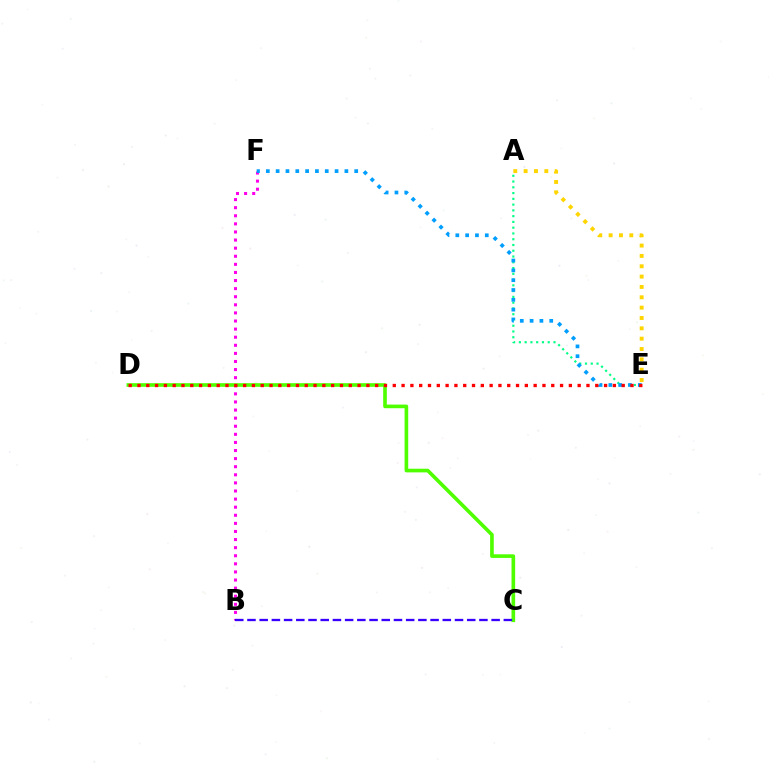{('B', 'F'): [{'color': '#ff00ed', 'line_style': 'dotted', 'thickness': 2.2}], ('A', 'E'): [{'color': '#00ff86', 'line_style': 'dotted', 'thickness': 1.57}, {'color': '#ffd500', 'line_style': 'dotted', 'thickness': 2.81}], ('E', 'F'): [{'color': '#009eff', 'line_style': 'dotted', 'thickness': 2.67}], ('C', 'D'): [{'color': '#4fff00', 'line_style': 'solid', 'thickness': 2.62}], ('D', 'E'): [{'color': '#ff0000', 'line_style': 'dotted', 'thickness': 2.39}], ('B', 'C'): [{'color': '#3700ff', 'line_style': 'dashed', 'thickness': 1.66}]}